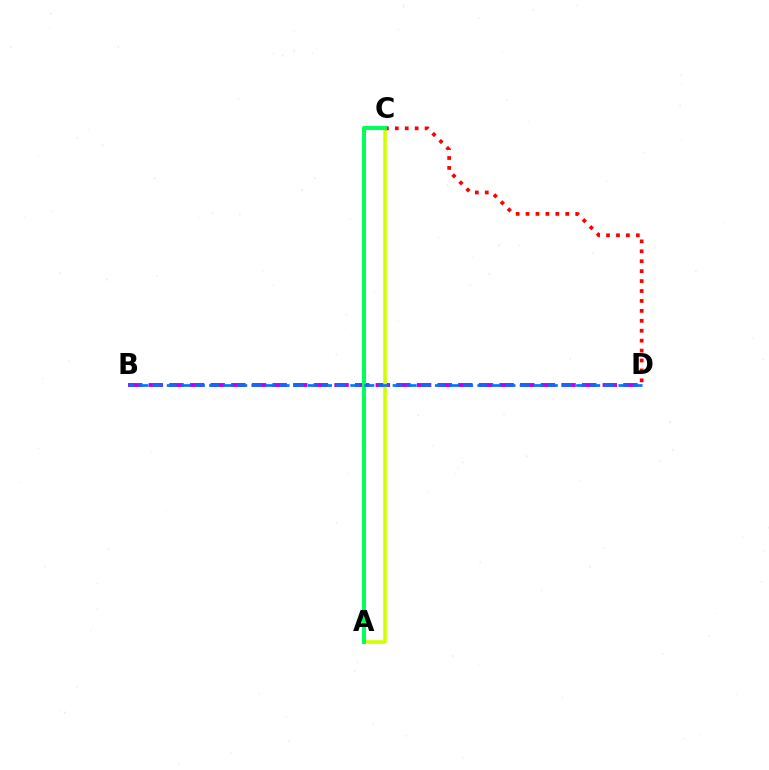{('B', 'D'): [{'color': '#b900ff', 'line_style': 'dashed', 'thickness': 2.8}, {'color': '#0074ff', 'line_style': 'dashed', 'thickness': 1.92}], ('A', 'C'): [{'color': '#d1ff00', 'line_style': 'solid', 'thickness': 2.59}, {'color': '#00ff5c', 'line_style': 'solid', 'thickness': 2.89}], ('C', 'D'): [{'color': '#ff0000', 'line_style': 'dotted', 'thickness': 2.7}]}